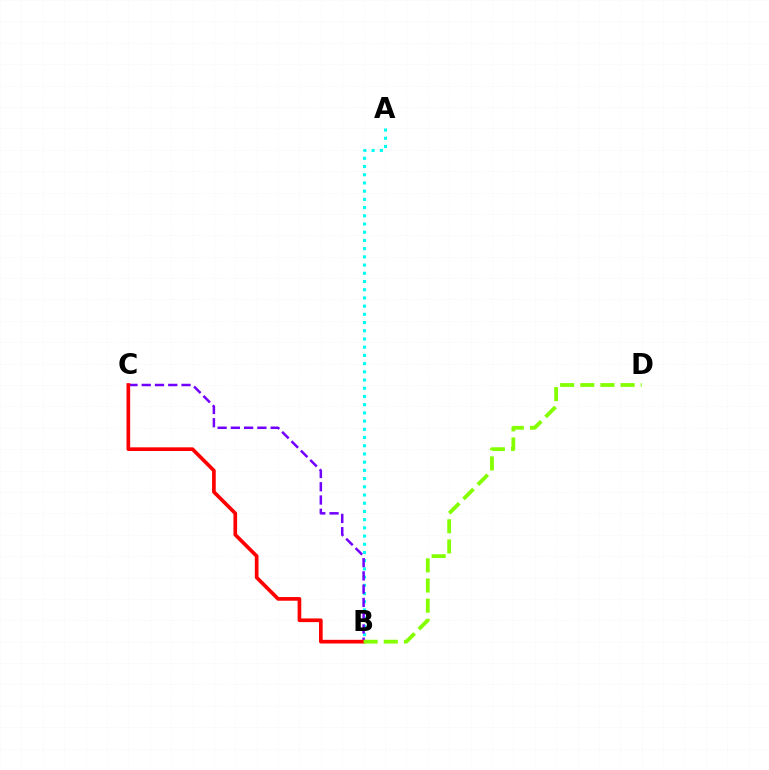{('A', 'B'): [{'color': '#00fff6', 'line_style': 'dotted', 'thickness': 2.23}], ('B', 'C'): [{'color': '#7200ff', 'line_style': 'dashed', 'thickness': 1.8}, {'color': '#ff0000', 'line_style': 'solid', 'thickness': 2.65}], ('B', 'D'): [{'color': '#84ff00', 'line_style': 'dashed', 'thickness': 2.74}]}